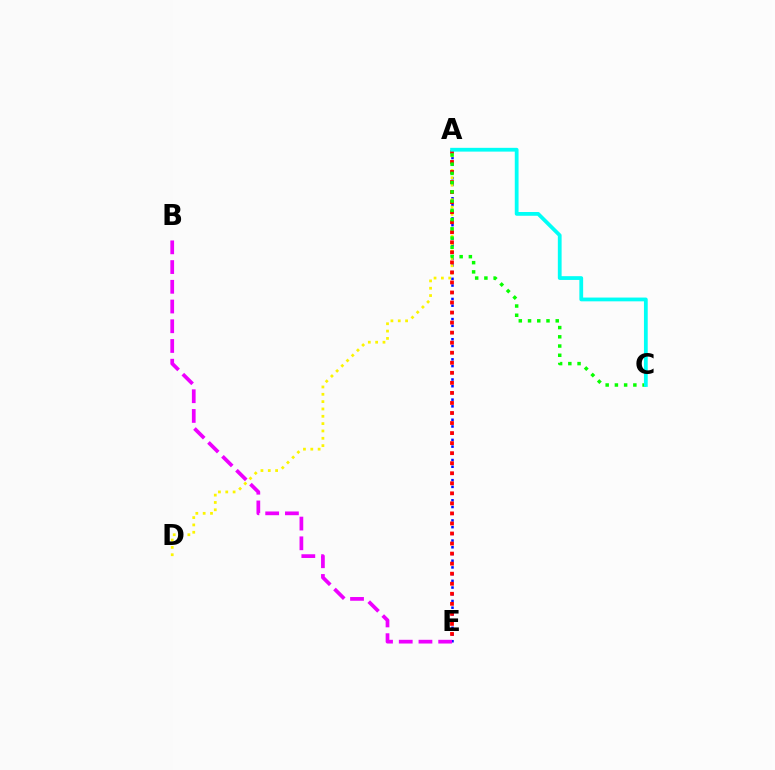{('A', 'E'): [{'color': '#0010ff', 'line_style': 'dotted', 'thickness': 1.82}, {'color': '#ff0000', 'line_style': 'dotted', 'thickness': 2.73}], ('A', 'D'): [{'color': '#fcf500', 'line_style': 'dotted', 'thickness': 1.99}], ('B', 'E'): [{'color': '#ee00ff', 'line_style': 'dashed', 'thickness': 2.68}], ('A', 'C'): [{'color': '#08ff00', 'line_style': 'dotted', 'thickness': 2.51}, {'color': '#00fff6', 'line_style': 'solid', 'thickness': 2.72}]}